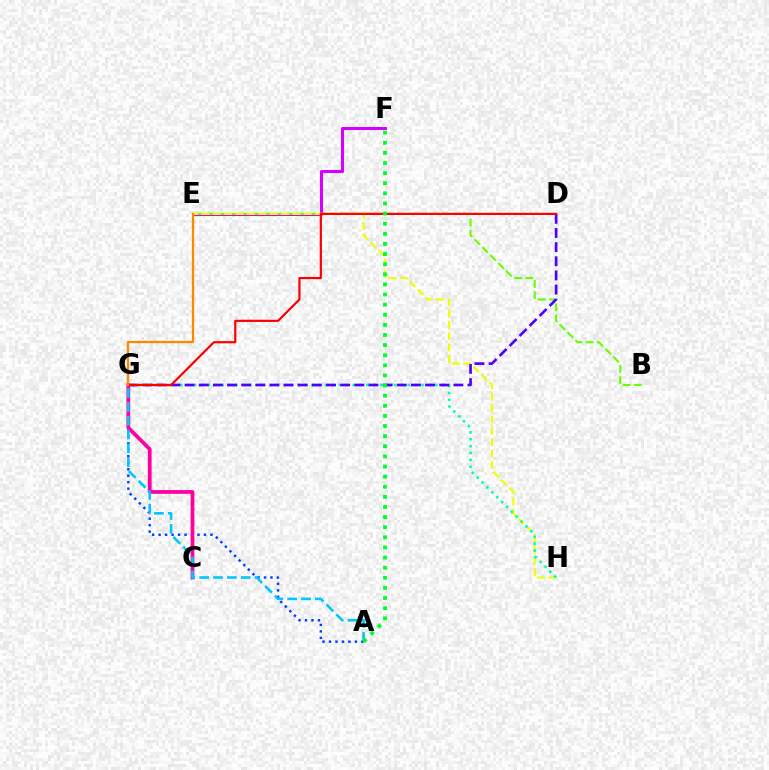{('E', 'F'): [{'color': '#d600ff', 'line_style': 'solid', 'thickness': 2.2}], ('B', 'E'): [{'color': '#66ff00', 'line_style': 'dashed', 'thickness': 1.52}], ('A', 'G'): [{'color': '#003fff', 'line_style': 'dotted', 'thickness': 1.76}, {'color': '#00c7ff', 'line_style': 'dashed', 'thickness': 1.88}], ('E', 'H'): [{'color': '#eeff00', 'line_style': 'dashed', 'thickness': 1.54}], ('G', 'H'): [{'color': '#00ffaf', 'line_style': 'dotted', 'thickness': 1.87}], ('D', 'G'): [{'color': '#4f00ff', 'line_style': 'dashed', 'thickness': 1.92}, {'color': '#ff0000', 'line_style': 'solid', 'thickness': 1.59}], ('C', 'G'): [{'color': '#ff00a0', 'line_style': 'solid', 'thickness': 2.71}], ('E', 'G'): [{'color': '#ff8800', 'line_style': 'solid', 'thickness': 1.65}], ('A', 'F'): [{'color': '#00ff27', 'line_style': 'dotted', 'thickness': 2.75}]}